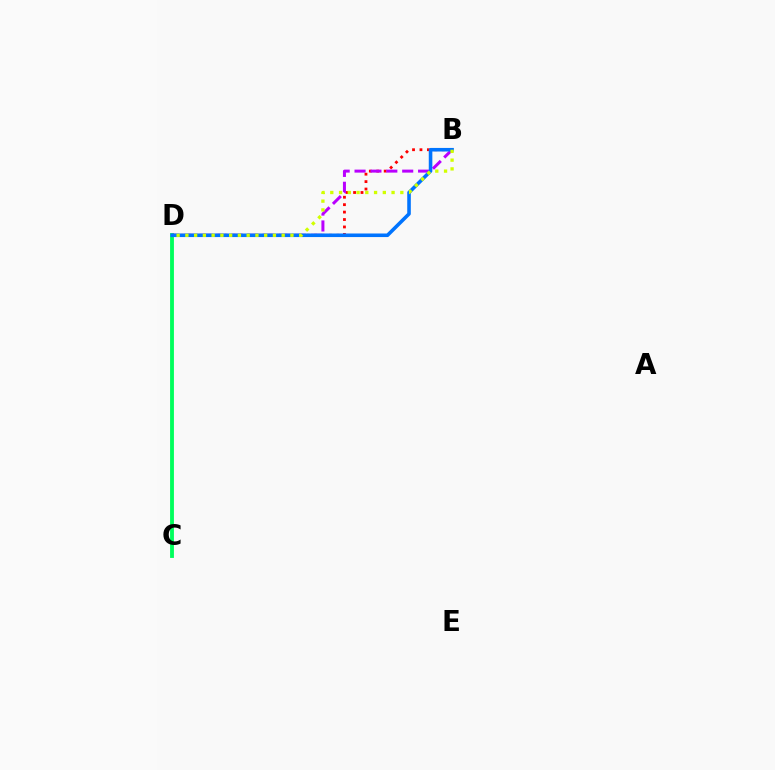{('C', 'D'): [{'color': '#00ff5c', 'line_style': 'solid', 'thickness': 2.77}], ('B', 'D'): [{'color': '#ff0000', 'line_style': 'dotted', 'thickness': 2.02}, {'color': '#b900ff', 'line_style': 'dashed', 'thickness': 2.16}, {'color': '#0074ff', 'line_style': 'solid', 'thickness': 2.58}, {'color': '#d1ff00', 'line_style': 'dotted', 'thickness': 2.38}]}